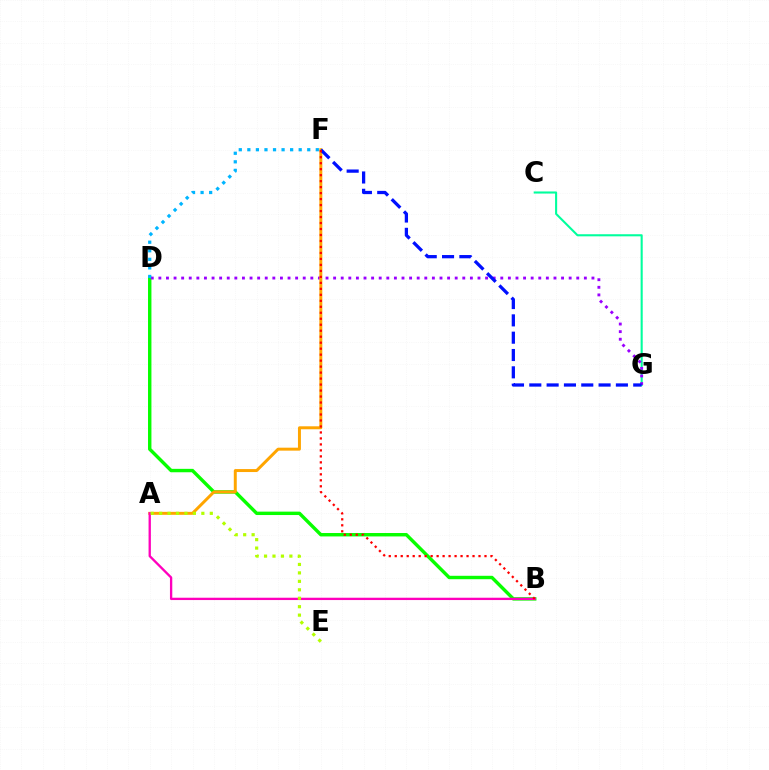{('B', 'D'): [{'color': '#08ff00', 'line_style': 'solid', 'thickness': 2.46}], ('C', 'G'): [{'color': '#00ff9d', 'line_style': 'solid', 'thickness': 1.51}], ('D', 'G'): [{'color': '#9b00ff', 'line_style': 'dotted', 'thickness': 2.06}], ('A', 'F'): [{'color': '#ffa500', 'line_style': 'solid', 'thickness': 2.14}], ('F', 'G'): [{'color': '#0010ff', 'line_style': 'dashed', 'thickness': 2.35}], ('D', 'F'): [{'color': '#00b5ff', 'line_style': 'dotted', 'thickness': 2.32}], ('A', 'B'): [{'color': '#ff00bd', 'line_style': 'solid', 'thickness': 1.67}], ('B', 'F'): [{'color': '#ff0000', 'line_style': 'dotted', 'thickness': 1.63}], ('A', 'E'): [{'color': '#b3ff00', 'line_style': 'dotted', 'thickness': 2.3}]}